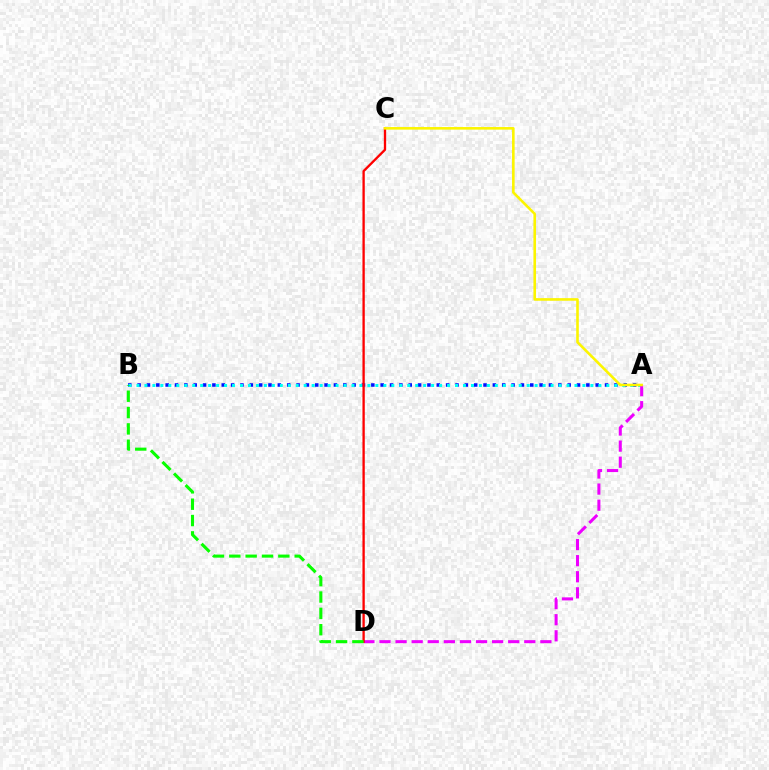{('A', 'B'): [{'color': '#0010ff', 'line_style': 'dotted', 'thickness': 2.54}, {'color': '#00fff6', 'line_style': 'dotted', 'thickness': 2.16}], ('A', 'D'): [{'color': '#ee00ff', 'line_style': 'dashed', 'thickness': 2.19}], ('C', 'D'): [{'color': '#ff0000', 'line_style': 'solid', 'thickness': 1.67}], ('B', 'D'): [{'color': '#08ff00', 'line_style': 'dashed', 'thickness': 2.22}], ('A', 'C'): [{'color': '#fcf500', 'line_style': 'solid', 'thickness': 1.88}]}